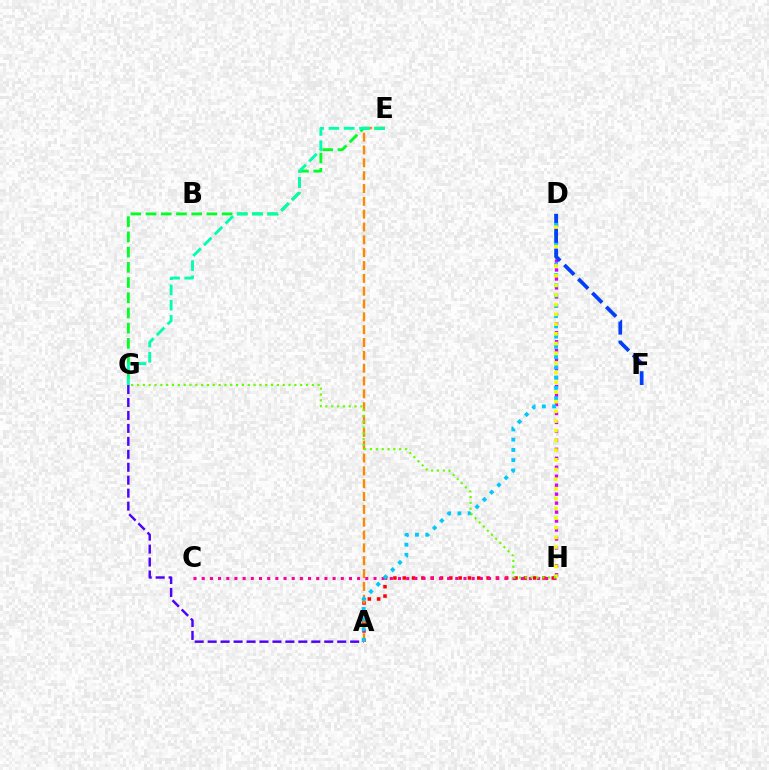{('A', 'G'): [{'color': '#4f00ff', 'line_style': 'dashed', 'thickness': 1.76}], ('A', 'H'): [{'color': '#ff0000', 'line_style': 'dotted', 'thickness': 2.53}], ('A', 'E'): [{'color': '#ff8800', 'line_style': 'dashed', 'thickness': 1.74}], ('C', 'H'): [{'color': '#ff00a0', 'line_style': 'dotted', 'thickness': 2.22}], ('E', 'G'): [{'color': '#00ff27', 'line_style': 'dashed', 'thickness': 2.07}, {'color': '#00ffaf', 'line_style': 'dashed', 'thickness': 2.07}], ('D', 'H'): [{'color': '#d600ff', 'line_style': 'dotted', 'thickness': 2.44}, {'color': '#eeff00', 'line_style': 'dotted', 'thickness': 2.63}], ('A', 'D'): [{'color': '#00c7ff', 'line_style': 'dotted', 'thickness': 2.79}], ('G', 'H'): [{'color': '#66ff00', 'line_style': 'dotted', 'thickness': 1.58}], ('D', 'F'): [{'color': '#003fff', 'line_style': 'dashed', 'thickness': 2.68}]}